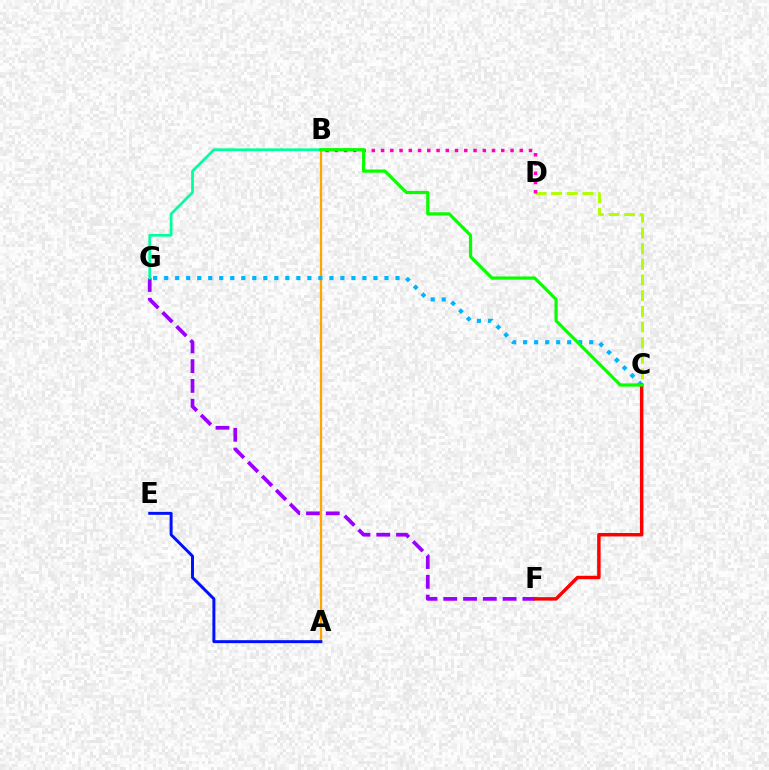{('F', 'G'): [{'color': '#9b00ff', 'line_style': 'dashed', 'thickness': 2.69}], ('A', 'B'): [{'color': '#ffa500', 'line_style': 'solid', 'thickness': 1.67}], ('B', 'G'): [{'color': '#00ff9d', 'line_style': 'solid', 'thickness': 1.95}], ('C', 'D'): [{'color': '#b3ff00', 'line_style': 'dashed', 'thickness': 2.13}], ('B', 'D'): [{'color': '#ff00bd', 'line_style': 'dotted', 'thickness': 2.51}], ('C', 'G'): [{'color': '#00b5ff', 'line_style': 'dotted', 'thickness': 2.99}], ('A', 'E'): [{'color': '#0010ff', 'line_style': 'solid', 'thickness': 2.13}], ('C', 'F'): [{'color': '#ff0000', 'line_style': 'solid', 'thickness': 2.49}], ('B', 'C'): [{'color': '#08ff00', 'line_style': 'solid', 'thickness': 2.32}]}